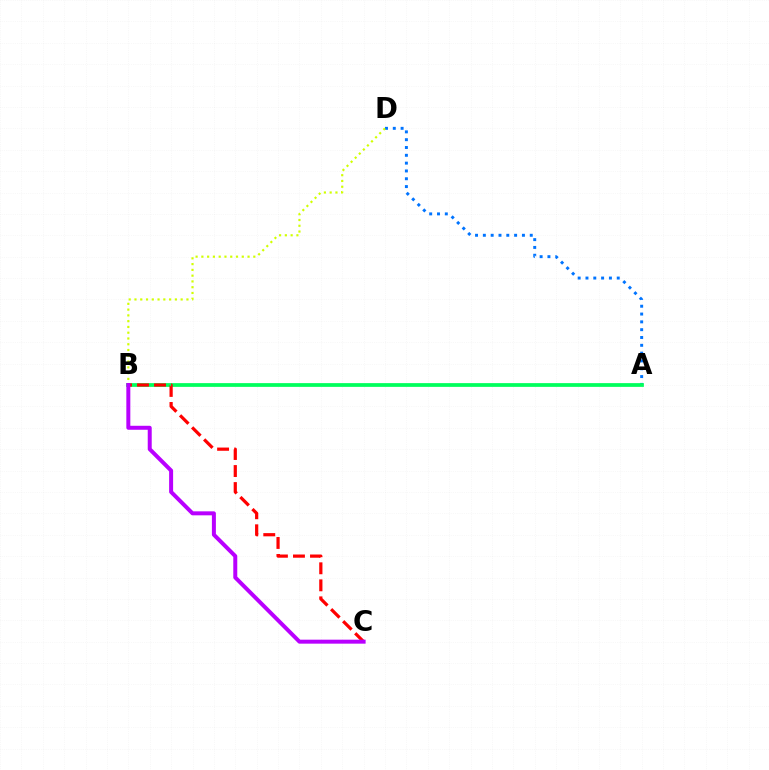{('A', 'D'): [{'color': '#0074ff', 'line_style': 'dotted', 'thickness': 2.12}], ('A', 'B'): [{'color': '#00ff5c', 'line_style': 'solid', 'thickness': 2.69}], ('B', 'C'): [{'color': '#ff0000', 'line_style': 'dashed', 'thickness': 2.31}, {'color': '#b900ff', 'line_style': 'solid', 'thickness': 2.87}], ('B', 'D'): [{'color': '#d1ff00', 'line_style': 'dotted', 'thickness': 1.57}]}